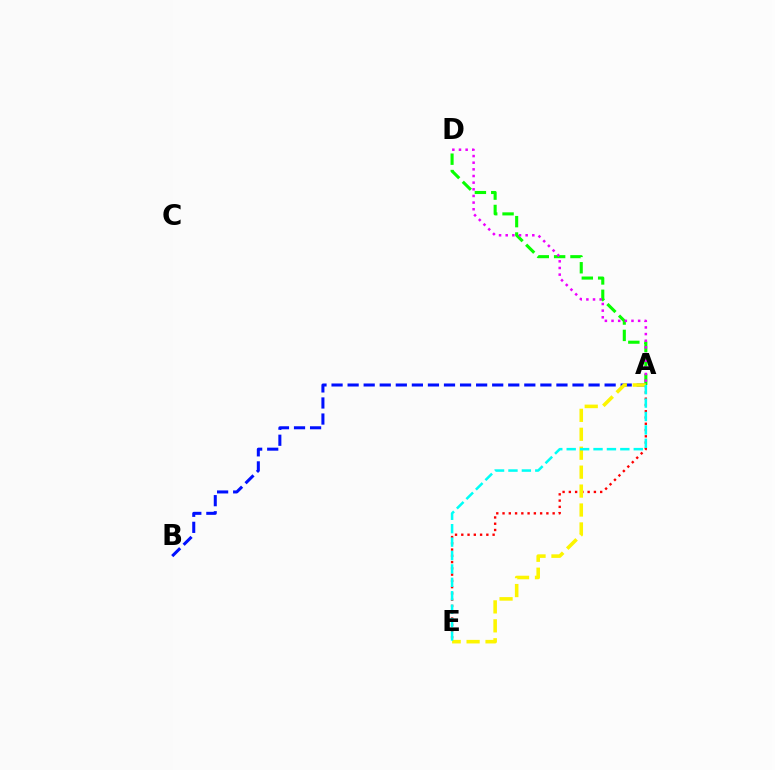{('A', 'E'): [{'color': '#ff0000', 'line_style': 'dotted', 'thickness': 1.7}, {'color': '#fcf500', 'line_style': 'dashed', 'thickness': 2.57}, {'color': '#00fff6', 'line_style': 'dashed', 'thickness': 1.82}], ('A', 'D'): [{'color': '#08ff00', 'line_style': 'dashed', 'thickness': 2.22}, {'color': '#ee00ff', 'line_style': 'dotted', 'thickness': 1.81}], ('A', 'B'): [{'color': '#0010ff', 'line_style': 'dashed', 'thickness': 2.18}]}